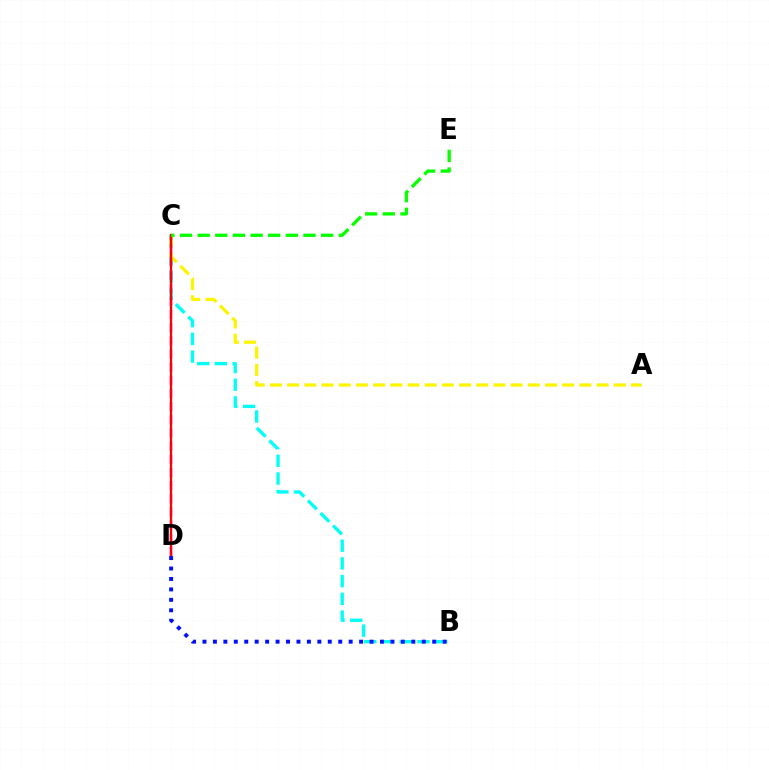{('B', 'C'): [{'color': '#00fff6', 'line_style': 'dashed', 'thickness': 2.41}], ('A', 'C'): [{'color': '#fcf500', 'line_style': 'dashed', 'thickness': 2.34}], ('C', 'D'): [{'color': '#ee00ff', 'line_style': 'dashed', 'thickness': 1.79}, {'color': '#ff0000', 'line_style': 'solid', 'thickness': 1.65}], ('B', 'D'): [{'color': '#0010ff', 'line_style': 'dotted', 'thickness': 2.84}], ('C', 'E'): [{'color': '#08ff00', 'line_style': 'dashed', 'thickness': 2.4}]}